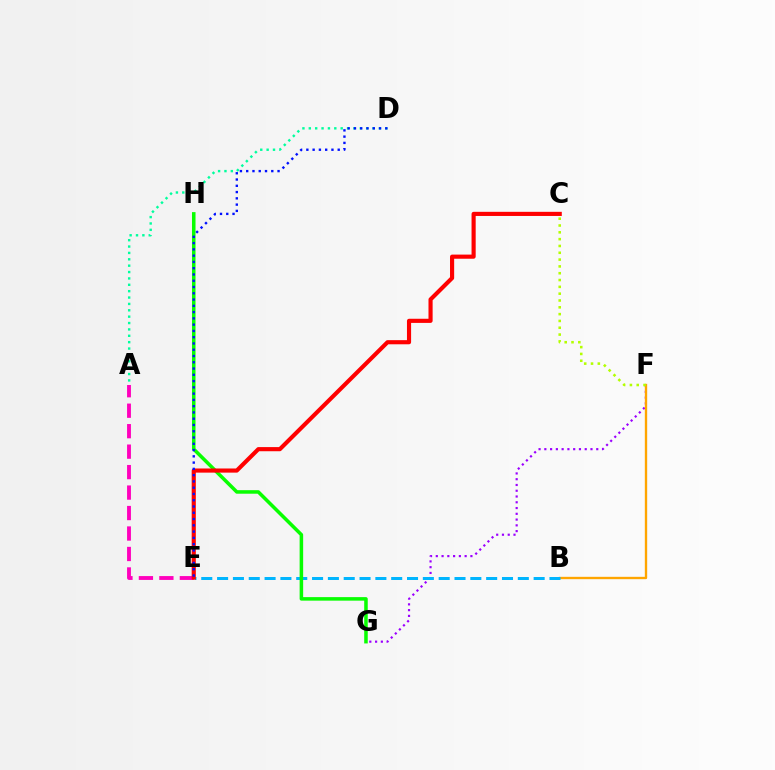{('F', 'G'): [{'color': '#9b00ff', 'line_style': 'dotted', 'thickness': 1.57}], ('B', 'F'): [{'color': '#ffa500', 'line_style': 'solid', 'thickness': 1.69}], ('A', 'E'): [{'color': '#ff00bd', 'line_style': 'dashed', 'thickness': 2.78}], ('A', 'D'): [{'color': '#00ff9d', 'line_style': 'dotted', 'thickness': 1.73}], ('B', 'E'): [{'color': '#00b5ff', 'line_style': 'dashed', 'thickness': 2.15}], ('C', 'F'): [{'color': '#b3ff00', 'line_style': 'dotted', 'thickness': 1.85}], ('G', 'H'): [{'color': '#08ff00', 'line_style': 'solid', 'thickness': 2.54}], ('C', 'E'): [{'color': '#ff0000', 'line_style': 'solid', 'thickness': 2.98}], ('D', 'E'): [{'color': '#0010ff', 'line_style': 'dotted', 'thickness': 1.7}]}